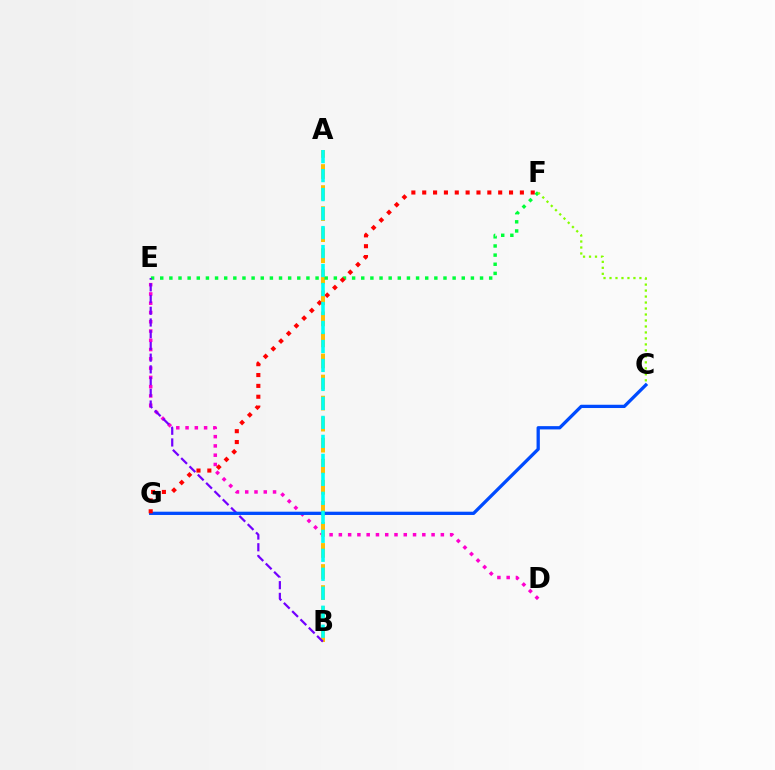{('D', 'E'): [{'color': '#ff00cf', 'line_style': 'dotted', 'thickness': 2.52}], ('A', 'B'): [{'color': '#ffbd00', 'line_style': 'dashed', 'thickness': 2.86}, {'color': '#00fff6', 'line_style': 'dashed', 'thickness': 2.58}], ('E', 'F'): [{'color': '#00ff39', 'line_style': 'dotted', 'thickness': 2.48}], ('B', 'E'): [{'color': '#7200ff', 'line_style': 'dashed', 'thickness': 1.59}], ('C', 'G'): [{'color': '#004bff', 'line_style': 'solid', 'thickness': 2.36}], ('F', 'G'): [{'color': '#ff0000', 'line_style': 'dotted', 'thickness': 2.95}], ('C', 'F'): [{'color': '#84ff00', 'line_style': 'dotted', 'thickness': 1.63}]}